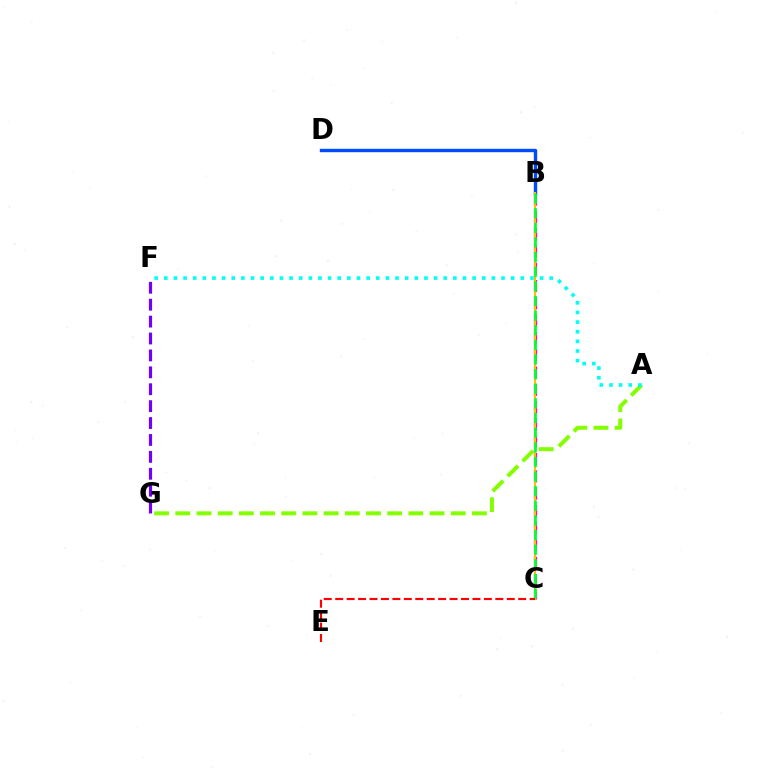{('A', 'G'): [{'color': '#84ff00', 'line_style': 'dashed', 'thickness': 2.88}], ('B', 'C'): [{'color': '#ff00cf', 'line_style': 'dashed', 'thickness': 2.35}, {'color': '#ffbd00', 'line_style': 'solid', 'thickness': 1.5}, {'color': '#00ff39', 'line_style': 'dashed', 'thickness': 1.99}], ('B', 'D'): [{'color': '#004bff', 'line_style': 'solid', 'thickness': 2.44}], ('F', 'G'): [{'color': '#7200ff', 'line_style': 'dashed', 'thickness': 2.3}], ('A', 'F'): [{'color': '#00fff6', 'line_style': 'dotted', 'thickness': 2.62}], ('C', 'E'): [{'color': '#ff0000', 'line_style': 'dashed', 'thickness': 1.55}]}